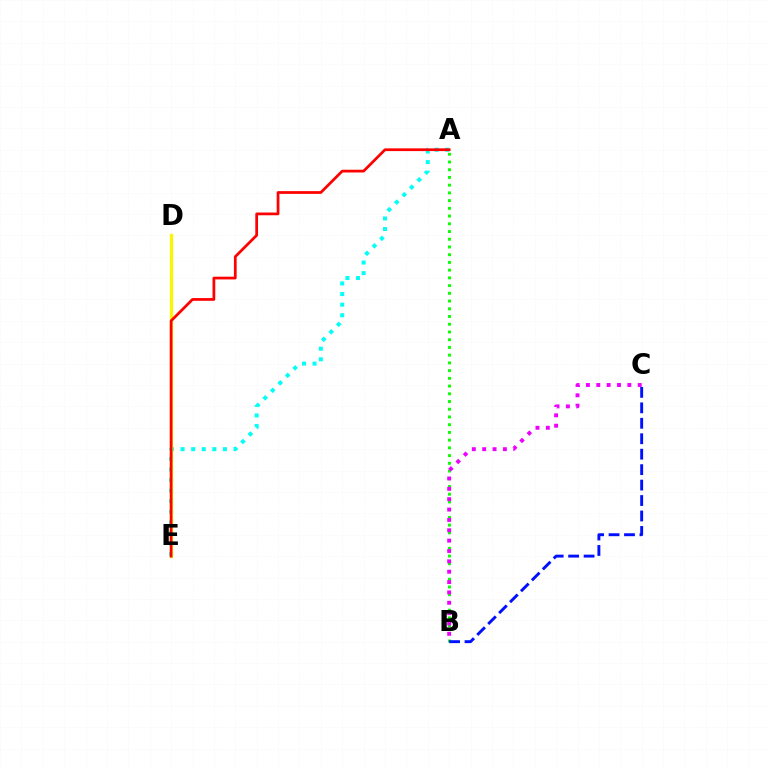{('A', 'B'): [{'color': '#08ff00', 'line_style': 'dotted', 'thickness': 2.1}], ('A', 'E'): [{'color': '#00fff6', 'line_style': 'dotted', 'thickness': 2.88}, {'color': '#ff0000', 'line_style': 'solid', 'thickness': 1.97}], ('D', 'E'): [{'color': '#fcf500', 'line_style': 'solid', 'thickness': 2.35}], ('B', 'C'): [{'color': '#ee00ff', 'line_style': 'dotted', 'thickness': 2.81}, {'color': '#0010ff', 'line_style': 'dashed', 'thickness': 2.1}]}